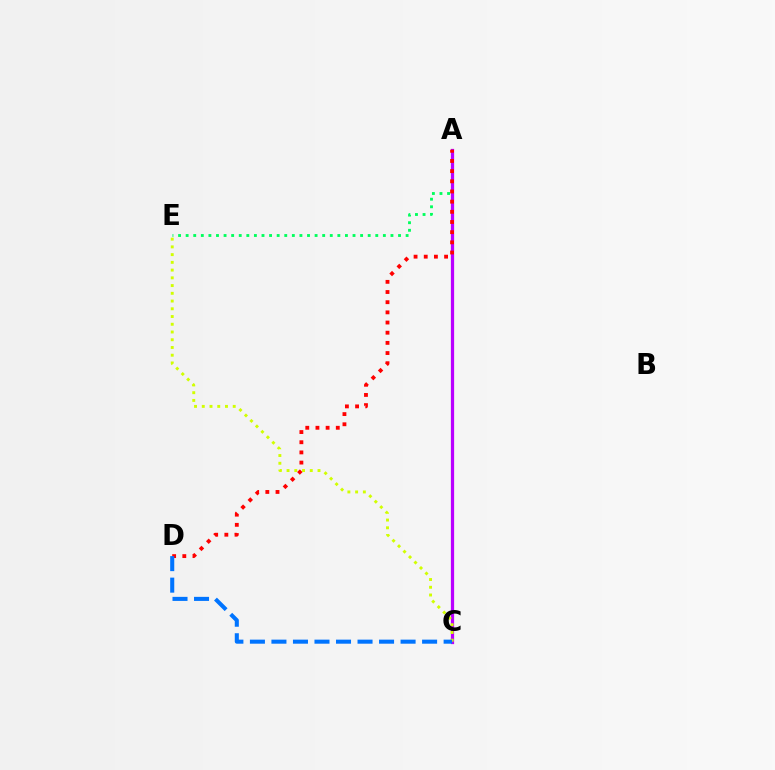{('A', 'E'): [{'color': '#00ff5c', 'line_style': 'dotted', 'thickness': 2.06}], ('A', 'C'): [{'color': '#b900ff', 'line_style': 'solid', 'thickness': 2.34}], ('C', 'E'): [{'color': '#d1ff00', 'line_style': 'dotted', 'thickness': 2.1}], ('A', 'D'): [{'color': '#ff0000', 'line_style': 'dotted', 'thickness': 2.76}], ('C', 'D'): [{'color': '#0074ff', 'line_style': 'dashed', 'thickness': 2.92}]}